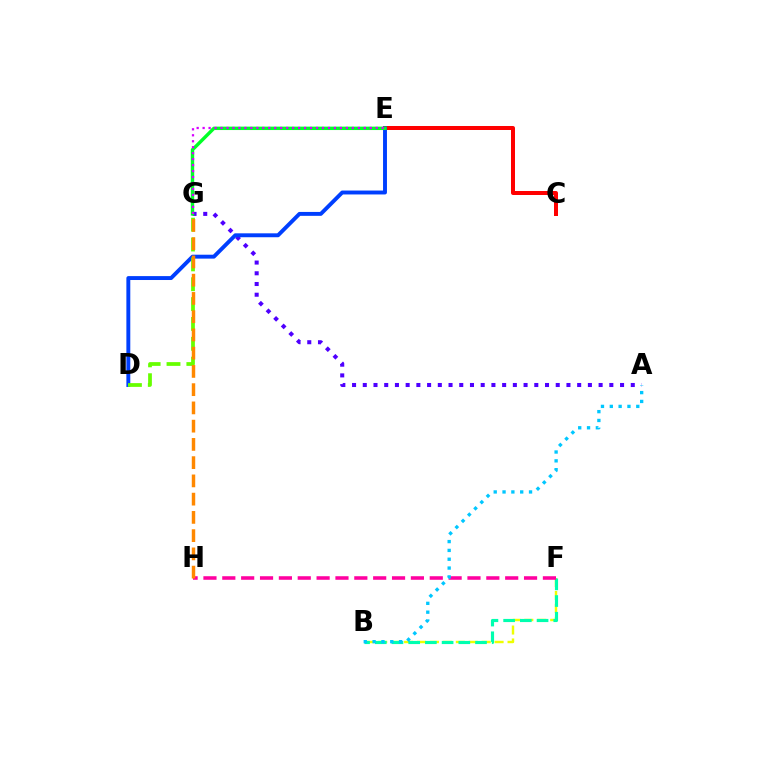{('C', 'E'): [{'color': '#ff0000', 'line_style': 'solid', 'thickness': 2.88}], ('A', 'G'): [{'color': '#4f00ff', 'line_style': 'dotted', 'thickness': 2.91}], ('B', 'F'): [{'color': '#eeff00', 'line_style': 'dashed', 'thickness': 1.76}, {'color': '#00ffaf', 'line_style': 'dashed', 'thickness': 2.27}], ('D', 'E'): [{'color': '#003fff', 'line_style': 'solid', 'thickness': 2.82}], ('E', 'G'): [{'color': '#00ff27', 'line_style': 'solid', 'thickness': 2.46}, {'color': '#d600ff', 'line_style': 'dotted', 'thickness': 1.62}], ('D', 'G'): [{'color': '#66ff00', 'line_style': 'dashed', 'thickness': 2.7}], ('F', 'H'): [{'color': '#ff00a0', 'line_style': 'dashed', 'thickness': 2.56}], ('G', 'H'): [{'color': '#ff8800', 'line_style': 'dashed', 'thickness': 2.48}], ('A', 'B'): [{'color': '#00c7ff', 'line_style': 'dotted', 'thickness': 2.4}]}